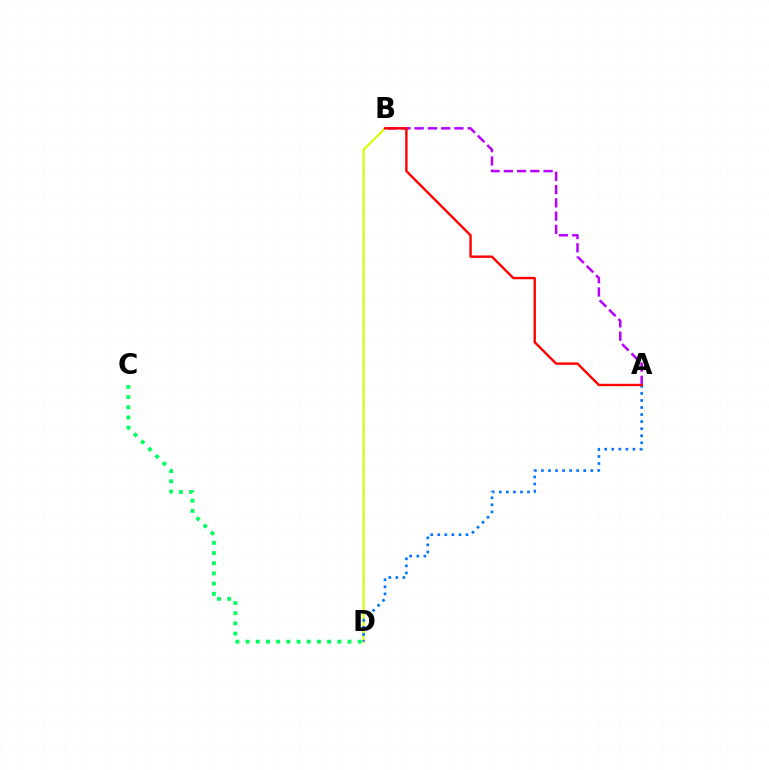{('C', 'D'): [{'color': '#00ff5c', 'line_style': 'dotted', 'thickness': 2.77}], ('B', 'D'): [{'color': '#d1ff00', 'line_style': 'solid', 'thickness': 1.53}], ('A', 'D'): [{'color': '#0074ff', 'line_style': 'dotted', 'thickness': 1.92}], ('A', 'B'): [{'color': '#b900ff', 'line_style': 'dashed', 'thickness': 1.8}, {'color': '#ff0000', 'line_style': 'solid', 'thickness': 1.73}]}